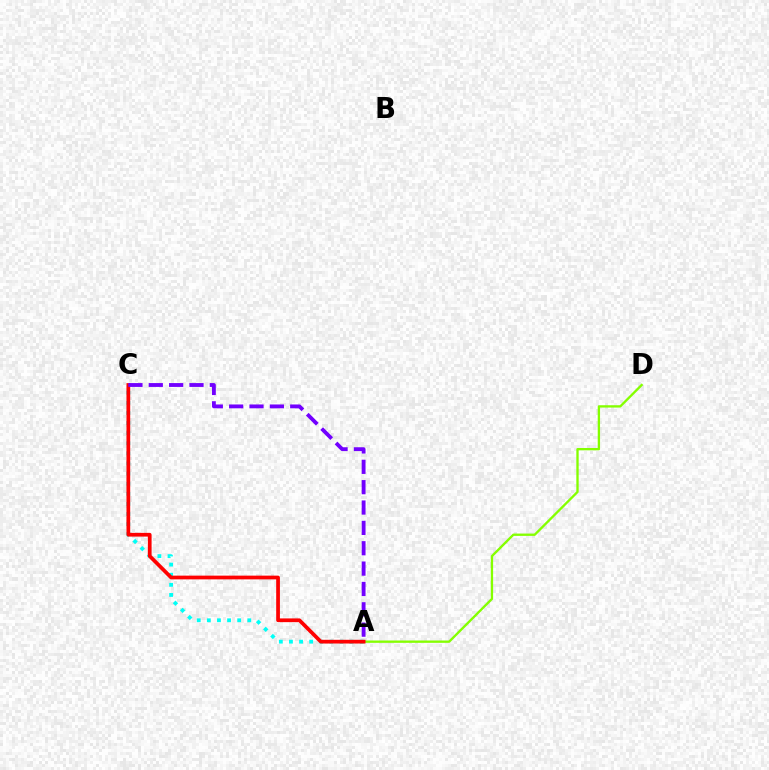{('A', 'D'): [{'color': '#84ff00', 'line_style': 'solid', 'thickness': 1.68}], ('A', 'C'): [{'color': '#00fff6', 'line_style': 'dotted', 'thickness': 2.75}, {'color': '#ff0000', 'line_style': 'solid', 'thickness': 2.69}, {'color': '#7200ff', 'line_style': 'dashed', 'thickness': 2.76}]}